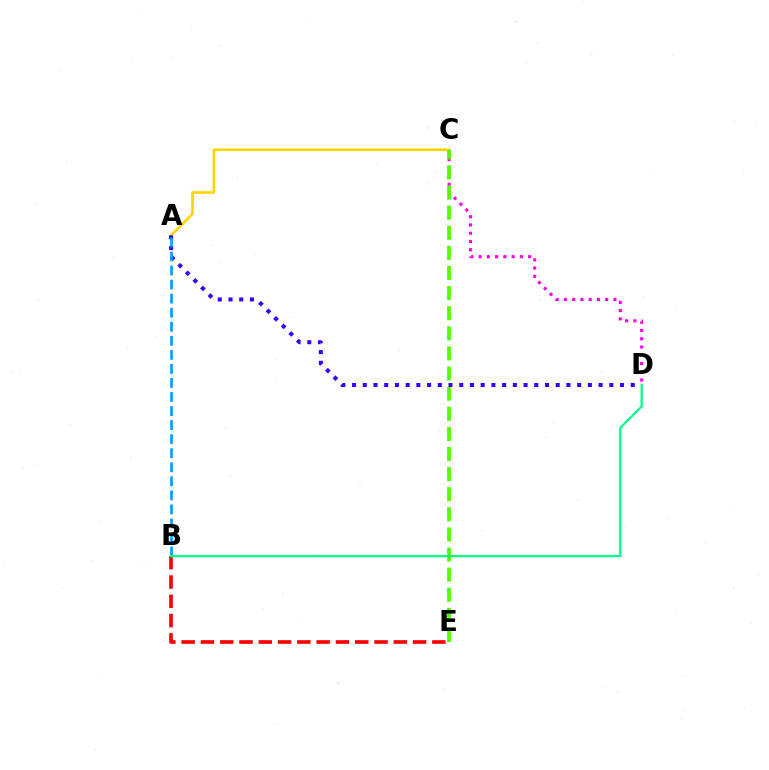{('C', 'D'): [{'color': '#ff00ed', 'line_style': 'dotted', 'thickness': 2.24}], ('A', 'C'): [{'color': '#ffd500', 'line_style': 'solid', 'thickness': 1.91}], ('C', 'E'): [{'color': '#4fff00', 'line_style': 'dashed', 'thickness': 2.73}], ('A', 'D'): [{'color': '#3700ff', 'line_style': 'dotted', 'thickness': 2.91}], ('A', 'B'): [{'color': '#009eff', 'line_style': 'dashed', 'thickness': 1.91}], ('B', 'E'): [{'color': '#ff0000', 'line_style': 'dashed', 'thickness': 2.62}], ('B', 'D'): [{'color': '#00ff86', 'line_style': 'solid', 'thickness': 1.63}]}